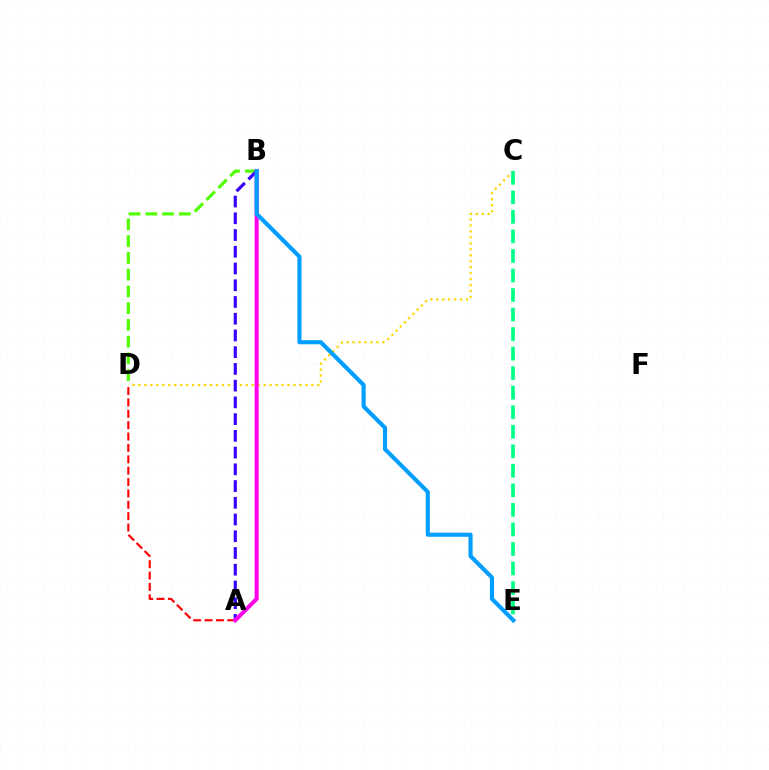{('B', 'D'): [{'color': '#4fff00', 'line_style': 'dashed', 'thickness': 2.27}], ('A', 'D'): [{'color': '#ff0000', 'line_style': 'dashed', 'thickness': 1.55}], ('C', 'D'): [{'color': '#ffd500', 'line_style': 'dotted', 'thickness': 1.62}], ('A', 'B'): [{'color': '#3700ff', 'line_style': 'dashed', 'thickness': 2.27}, {'color': '#ff00ed', 'line_style': 'solid', 'thickness': 2.89}], ('C', 'E'): [{'color': '#00ff86', 'line_style': 'dashed', 'thickness': 2.65}], ('B', 'E'): [{'color': '#009eff', 'line_style': 'solid', 'thickness': 2.96}]}